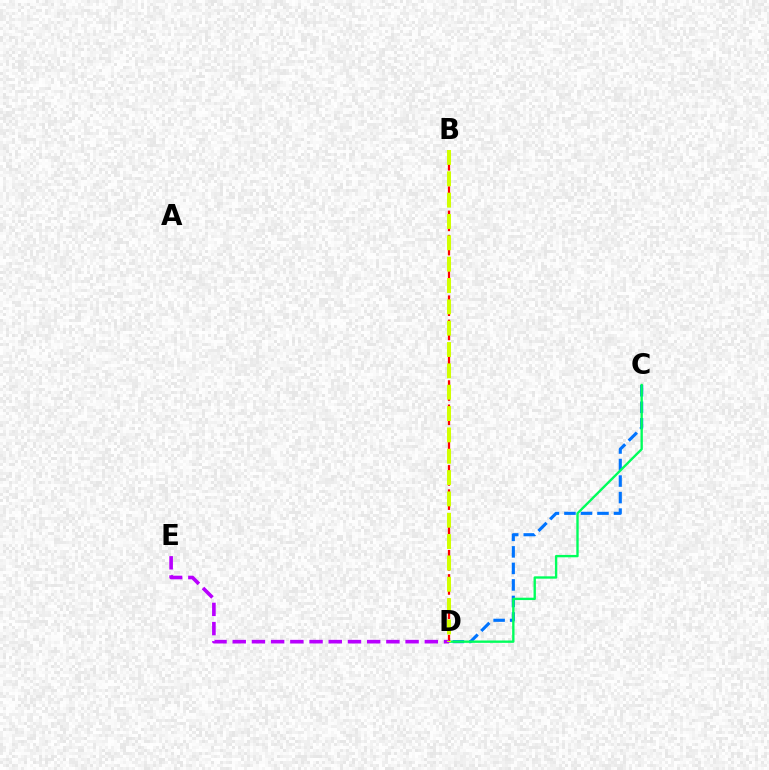{('C', 'D'): [{'color': '#0074ff', 'line_style': 'dashed', 'thickness': 2.24}, {'color': '#00ff5c', 'line_style': 'solid', 'thickness': 1.7}], ('B', 'D'): [{'color': '#ff0000', 'line_style': 'dashed', 'thickness': 1.65}, {'color': '#d1ff00', 'line_style': 'dashed', 'thickness': 2.9}], ('D', 'E'): [{'color': '#b900ff', 'line_style': 'dashed', 'thickness': 2.61}]}